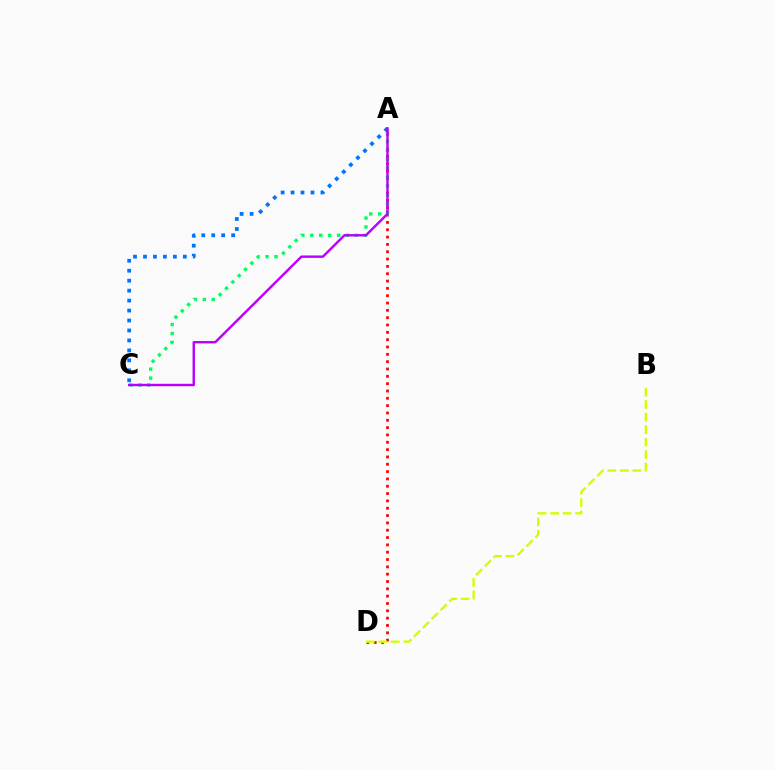{('A', 'D'): [{'color': '#ff0000', 'line_style': 'dotted', 'thickness': 1.99}], ('A', 'C'): [{'color': '#00ff5c', 'line_style': 'dotted', 'thickness': 2.43}, {'color': '#0074ff', 'line_style': 'dotted', 'thickness': 2.71}, {'color': '#b900ff', 'line_style': 'solid', 'thickness': 1.74}], ('B', 'D'): [{'color': '#d1ff00', 'line_style': 'dashed', 'thickness': 1.7}]}